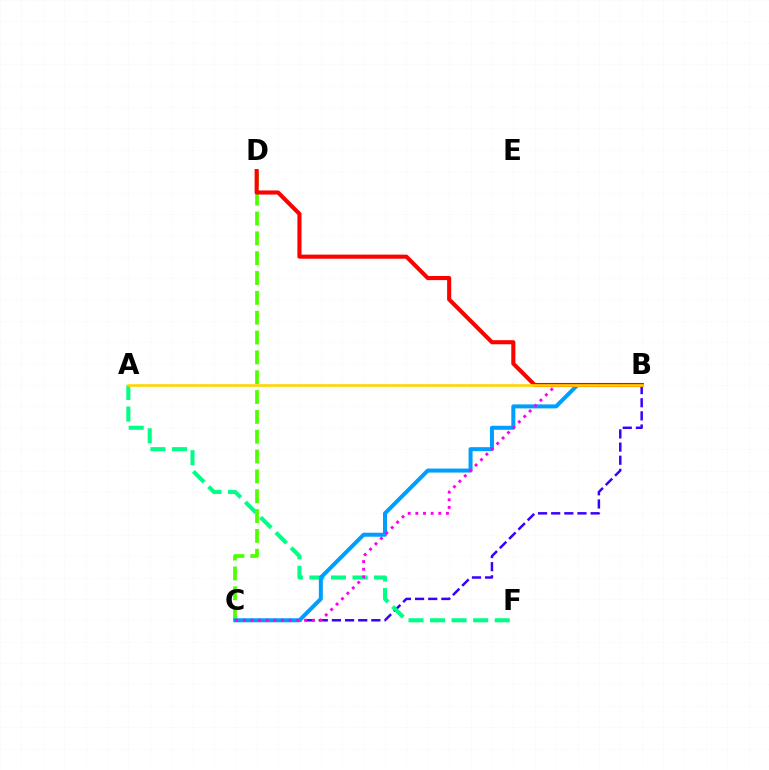{('B', 'C'): [{'color': '#3700ff', 'line_style': 'dashed', 'thickness': 1.79}, {'color': '#009eff', 'line_style': 'solid', 'thickness': 2.89}, {'color': '#ff00ed', 'line_style': 'dotted', 'thickness': 2.08}], ('A', 'F'): [{'color': '#00ff86', 'line_style': 'dashed', 'thickness': 2.93}], ('C', 'D'): [{'color': '#4fff00', 'line_style': 'dashed', 'thickness': 2.69}], ('B', 'D'): [{'color': '#ff0000', 'line_style': 'solid', 'thickness': 2.95}], ('A', 'B'): [{'color': '#ffd500', 'line_style': 'solid', 'thickness': 1.9}]}